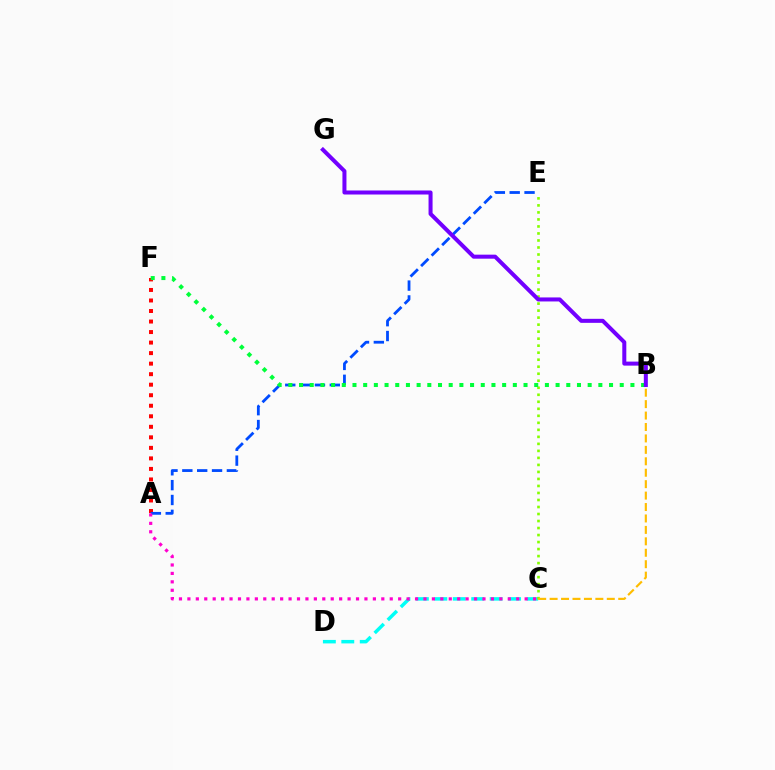{('A', 'F'): [{'color': '#ff0000', 'line_style': 'dotted', 'thickness': 2.86}], ('C', 'D'): [{'color': '#00fff6', 'line_style': 'dashed', 'thickness': 2.51}], ('C', 'E'): [{'color': '#84ff00', 'line_style': 'dotted', 'thickness': 1.91}], ('B', 'C'): [{'color': '#ffbd00', 'line_style': 'dashed', 'thickness': 1.55}], ('A', 'E'): [{'color': '#004bff', 'line_style': 'dashed', 'thickness': 2.02}], ('A', 'C'): [{'color': '#ff00cf', 'line_style': 'dotted', 'thickness': 2.29}], ('B', 'F'): [{'color': '#00ff39', 'line_style': 'dotted', 'thickness': 2.9}], ('B', 'G'): [{'color': '#7200ff', 'line_style': 'solid', 'thickness': 2.9}]}